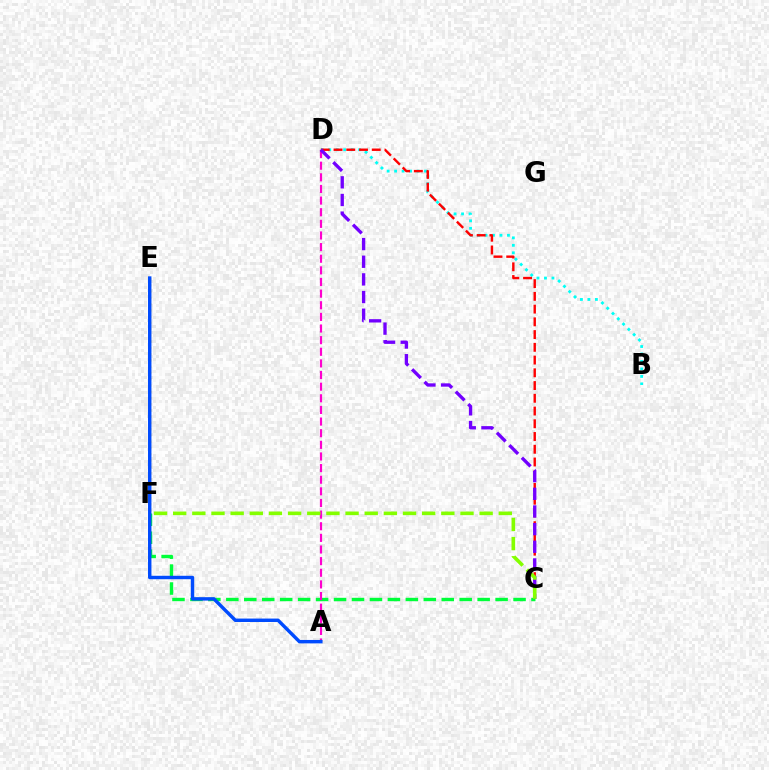{('E', 'F'): [{'color': '#ffbd00', 'line_style': 'dotted', 'thickness': 1.7}], ('C', 'F'): [{'color': '#00ff39', 'line_style': 'dashed', 'thickness': 2.44}, {'color': '#84ff00', 'line_style': 'dashed', 'thickness': 2.6}], ('B', 'D'): [{'color': '#00fff6', 'line_style': 'dotted', 'thickness': 2.03}], ('A', 'D'): [{'color': '#ff00cf', 'line_style': 'dashed', 'thickness': 1.58}], ('C', 'D'): [{'color': '#ff0000', 'line_style': 'dashed', 'thickness': 1.73}, {'color': '#7200ff', 'line_style': 'dashed', 'thickness': 2.4}], ('A', 'E'): [{'color': '#004bff', 'line_style': 'solid', 'thickness': 2.47}]}